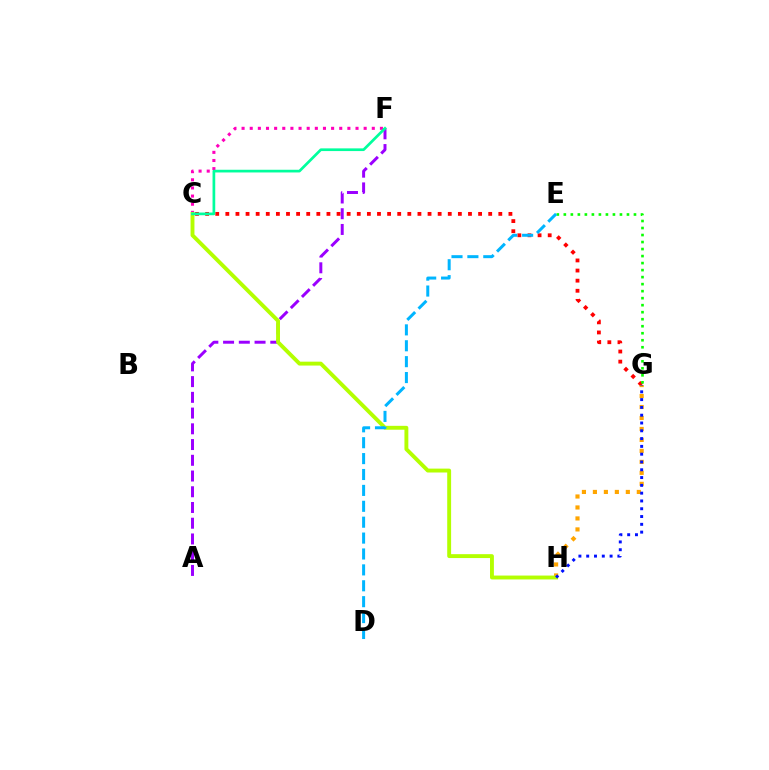{('C', 'G'): [{'color': '#ff0000', 'line_style': 'dotted', 'thickness': 2.75}], ('G', 'H'): [{'color': '#ffa500', 'line_style': 'dotted', 'thickness': 2.98}, {'color': '#0010ff', 'line_style': 'dotted', 'thickness': 2.12}], ('C', 'F'): [{'color': '#ff00bd', 'line_style': 'dotted', 'thickness': 2.21}, {'color': '#00ff9d', 'line_style': 'solid', 'thickness': 1.94}], ('A', 'F'): [{'color': '#9b00ff', 'line_style': 'dashed', 'thickness': 2.14}], ('C', 'H'): [{'color': '#b3ff00', 'line_style': 'solid', 'thickness': 2.8}], ('E', 'G'): [{'color': '#08ff00', 'line_style': 'dotted', 'thickness': 1.91}], ('D', 'E'): [{'color': '#00b5ff', 'line_style': 'dashed', 'thickness': 2.16}]}